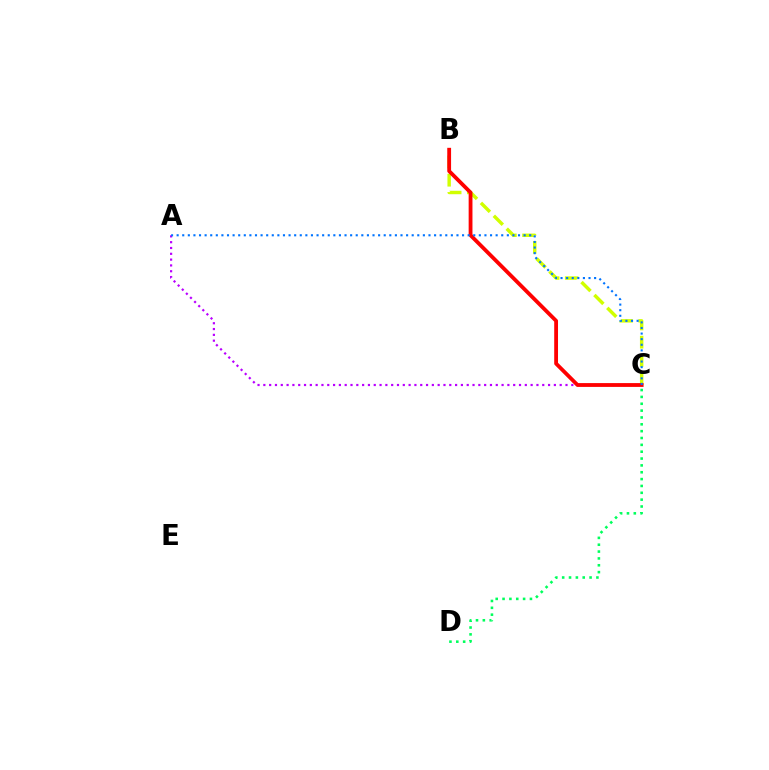{('B', 'C'): [{'color': '#d1ff00', 'line_style': 'dashed', 'thickness': 2.48}, {'color': '#ff0000', 'line_style': 'solid', 'thickness': 2.74}], ('A', 'C'): [{'color': '#b900ff', 'line_style': 'dotted', 'thickness': 1.58}, {'color': '#0074ff', 'line_style': 'dotted', 'thickness': 1.52}], ('C', 'D'): [{'color': '#00ff5c', 'line_style': 'dotted', 'thickness': 1.86}]}